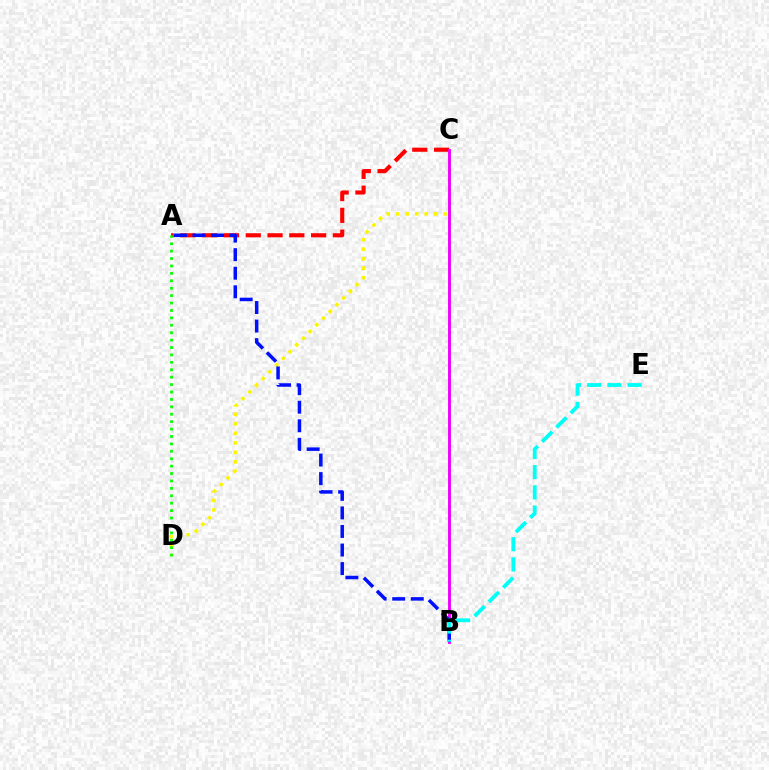{('C', 'D'): [{'color': '#fcf500', 'line_style': 'dotted', 'thickness': 2.58}], ('A', 'C'): [{'color': '#ff0000', 'line_style': 'dashed', 'thickness': 2.96}], ('B', 'C'): [{'color': '#ee00ff', 'line_style': 'solid', 'thickness': 2.09}], ('A', 'B'): [{'color': '#0010ff', 'line_style': 'dashed', 'thickness': 2.52}], ('B', 'E'): [{'color': '#00fff6', 'line_style': 'dashed', 'thickness': 2.75}], ('A', 'D'): [{'color': '#08ff00', 'line_style': 'dotted', 'thickness': 2.01}]}